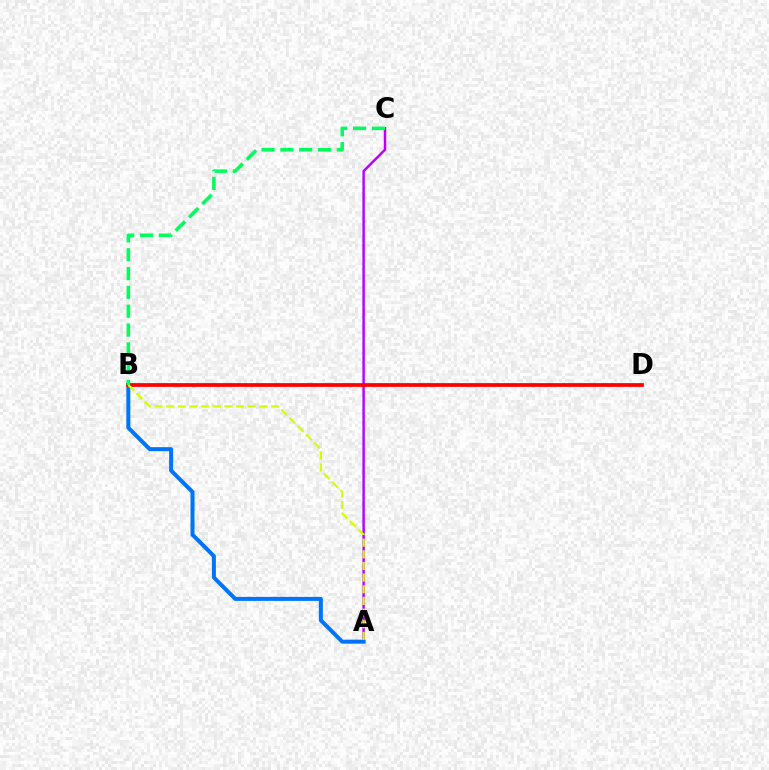{('A', 'C'): [{'color': '#b900ff', 'line_style': 'solid', 'thickness': 1.76}], ('A', 'B'): [{'color': '#0074ff', 'line_style': 'solid', 'thickness': 2.89}, {'color': '#d1ff00', 'line_style': 'dashed', 'thickness': 1.58}], ('B', 'D'): [{'color': '#ff0000', 'line_style': 'solid', 'thickness': 2.69}], ('B', 'C'): [{'color': '#00ff5c', 'line_style': 'dashed', 'thickness': 2.56}]}